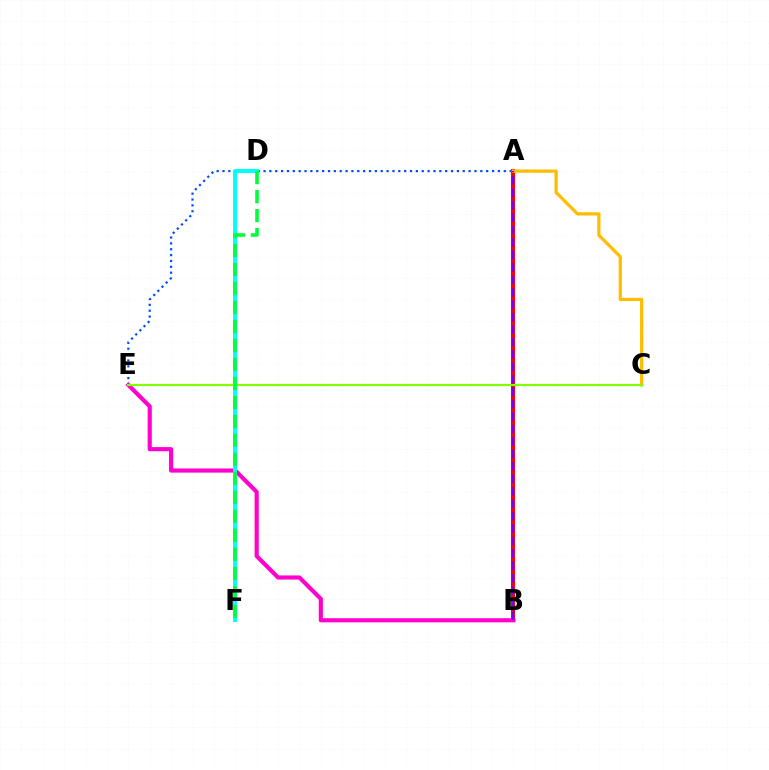{('A', 'B'): [{'color': '#ff0000', 'line_style': 'solid', 'thickness': 2.95}, {'color': '#7200ff', 'line_style': 'dashed', 'thickness': 1.69}], ('A', 'E'): [{'color': '#004bff', 'line_style': 'dotted', 'thickness': 1.59}], ('B', 'E'): [{'color': '#ff00cf', 'line_style': 'solid', 'thickness': 2.98}], ('D', 'F'): [{'color': '#00fff6', 'line_style': 'solid', 'thickness': 2.84}, {'color': '#00ff39', 'line_style': 'dashed', 'thickness': 2.58}], ('A', 'C'): [{'color': '#ffbd00', 'line_style': 'solid', 'thickness': 2.33}], ('C', 'E'): [{'color': '#84ff00', 'line_style': 'solid', 'thickness': 1.56}]}